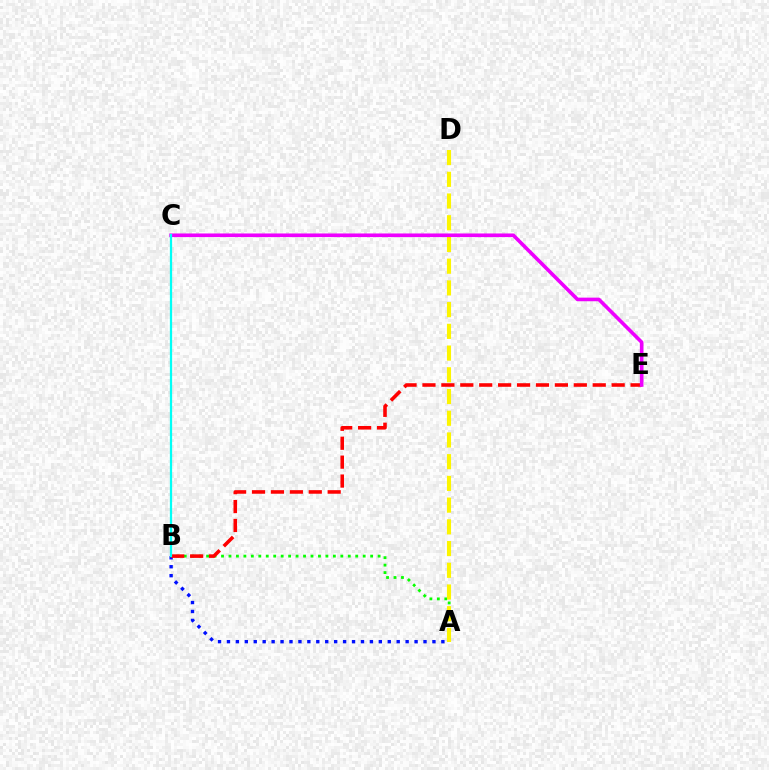{('A', 'B'): [{'color': '#08ff00', 'line_style': 'dotted', 'thickness': 2.03}, {'color': '#0010ff', 'line_style': 'dotted', 'thickness': 2.43}], ('A', 'D'): [{'color': '#fcf500', 'line_style': 'dashed', 'thickness': 2.95}], ('B', 'E'): [{'color': '#ff0000', 'line_style': 'dashed', 'thickness': 2.57}], ('C', 'E'): [{'color': '#ee00ff', 'line_style': 'solid', 'thickness': 2.6}], ('B', 'C'): [{'color': '#00fff6', 'line_style': 'solid', 'thickness': 1.62}]}